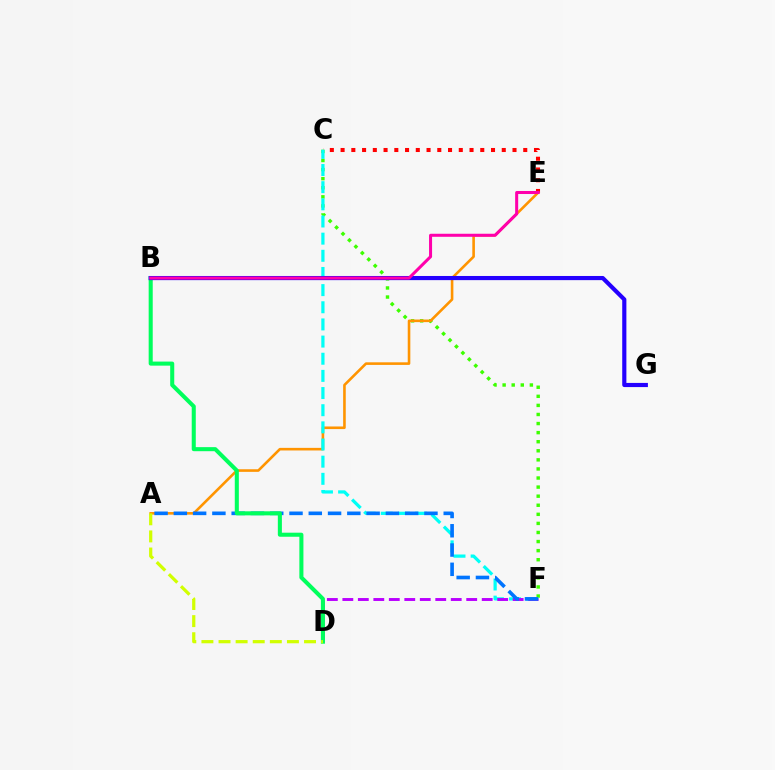{('C', 'F'): [{'color': '#3dff00', 'line_style': 'dotted', 'thickness': 2.47}, {'color': '#00fff6', 'line_style': 'dashed', 'thickness': 2.33}], ('C', 'E'): [{'color': '#ff0000', 'line_style': 'dotted', 'thickness': 2.92}], ('A', 'E'): [{'color': '#ff9400', 'line_style': 'solid', 'thickness': 1.87}], ('D', 'F'): [{'color': '#b900ff', 'line_style': 'dashed', 'thickness': 2.1}], ('A', 'F'): [{'color': '#0074ff', 'line_style': 'dashed', 'thickness': 2.62}], ('B', 'D'): [{'color': '#00ff5c', 'line_style': 'solid', 'thickness': 2.92}], ('B', 'G'): [{'color': '#2500ff', 'line_style': 'solid', 'thickness': 2.99}], ('B', 'E'): [{'color': '#ff00ac', 'line_style': 'solid', 'thickness': 2.18}], ('A', 'D'): [{'color': '#d1ff00', 'line_style': 'dashed', 'thickness': 2.32}]}